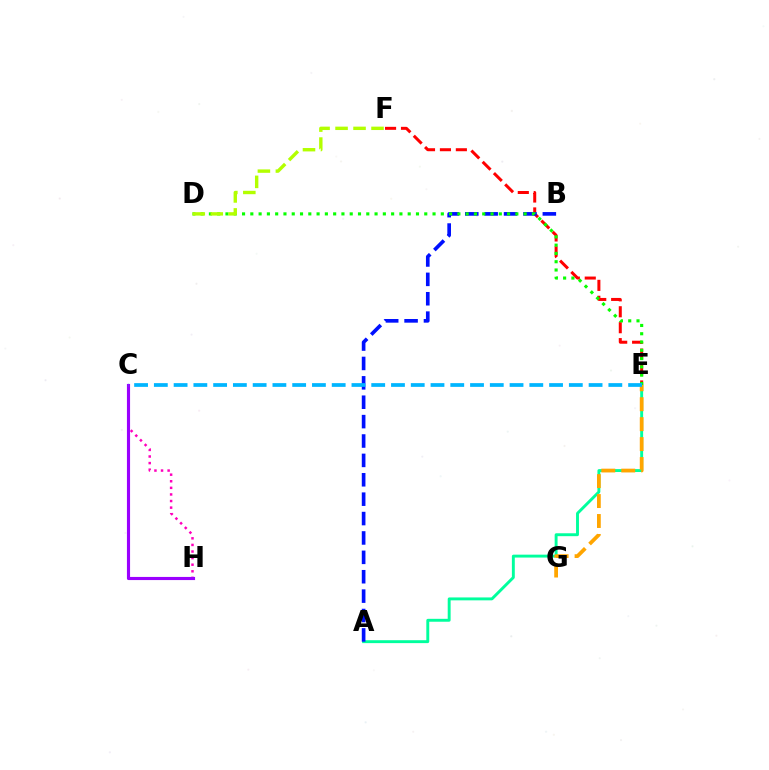{('A', 'E'): [{'color': '#00ff9d', 'line_style': 'solid', 'thickness': 2.1}], ('E', 'G'): [{'color': '#ffa500', 'line_style': 'dashed', 'thickness': 2.71}], ('E', 'F'): [{'color': '#ff0000', 'line_style': 'dashed', 'thickness': 2.16}], ('A', 'B'): [{'color': '#0010ff', 'line_style': 'dashed', 'thickness': 2.63}], ('D', 'E'): [{'color': '#08ff00', 'line_style': 'dotted', 'thickness': 2.25}], ('C', 'H'): [{'color': '#ff00bd', 'line_style': 'dotted', 'thickness': 1.79}, {'color': '#9b00ff', 'line_style': 'solid', 'thickness': 2.26}], ('D', 'F'): [{'color': '#b3ff00', 'line_style': 'dashed', 'thickness': 2.44}], ('C', 'E'): [{'color': '#00b5ff', 'line_style': 'dashed', 'thickness': 2.68}]}